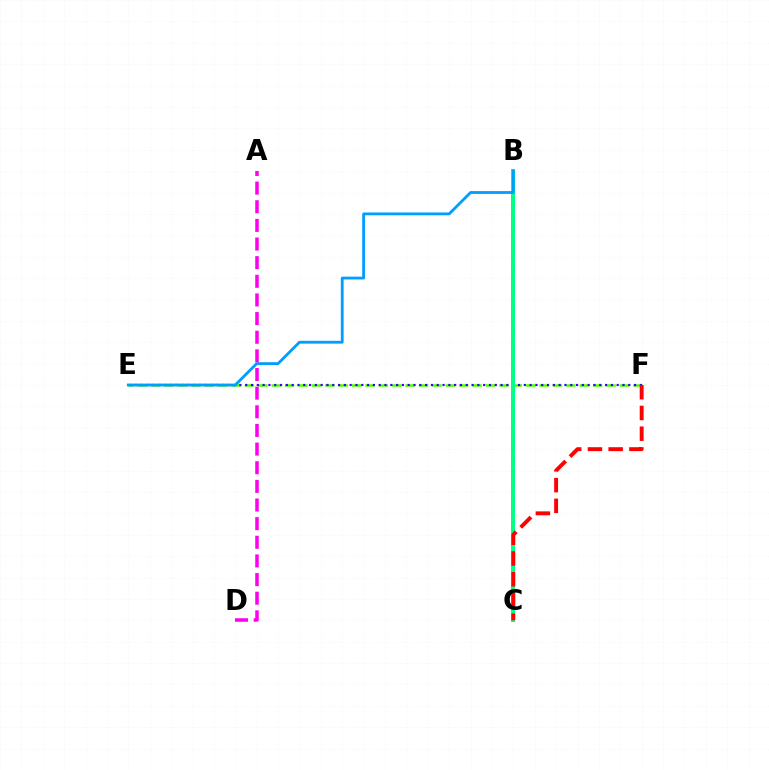{('B', 'C'): [{'color': '#ffd500', 'line_style': 'dotted', 'thickness': 2.14}, {'color': '#00ff86', 'line_style': 'solid', 'thickness': 2.87}], ('E', 'F'): [{'color': '#4fff00', 'line_style': 'dashed', 'thickness': 1.82}, {'color': '#3700ff', 'line_style': 'dotted', 'thickness': 1.58}], ('B', 'E'): [{'color': '#009eff', 'line_style': 'solid', 'thickness': 2.03}], ('C', 'F'): [{'color': '#ff0000', 'line_style': 'dashed', 'thickness': 2.82}], ('A', 'D'): [{'color': '#ff00ed', 'line_style': 'dashed', 'thickness': 2.53}]}